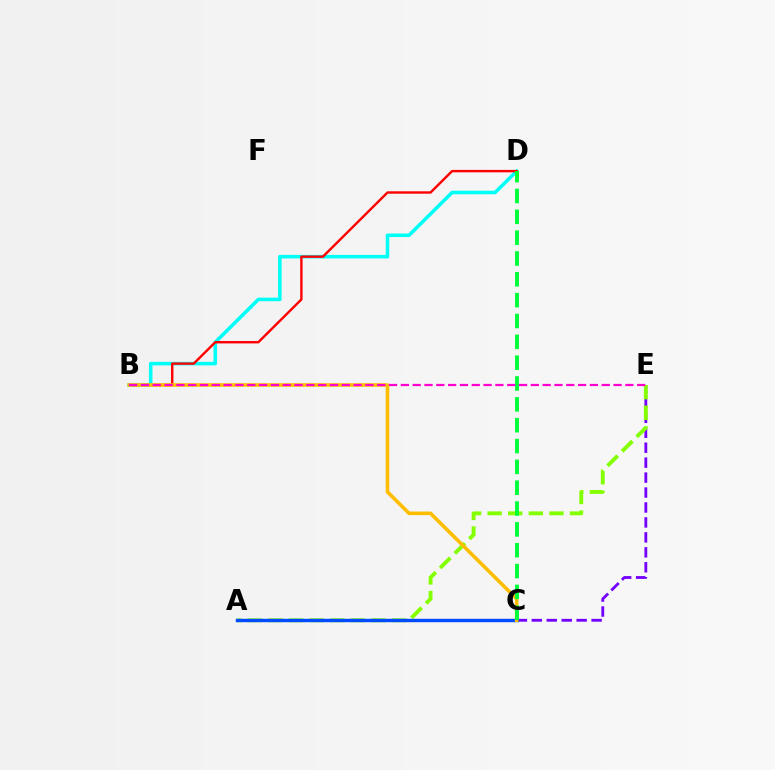{('C', 'E'): [{'color': '#7200ff', 'line_style': 'dashed', 'thickness': 2.03}], ('B', 'D'): [{'color': '#00fff6', 'line_style': 'solid', 'thickness': 2.56}, {'color': '#ff0000', 'line_style': 'solid', 'thickness': 1.73}], ('A', 'E'): [{'color': '#84ff00', 'line_style': 'dashed', 'thickness': 2.8}], ('A', 'C'): [{'color': '#004bff', 'line_style': 'solid', 'thickness': 2.46}], ('B', 'C'): [{'color': '#ffbd00', 'line_style': 'solid', 'thickness': 2.58}], ('C', 'D'): [{'color': '#00ff39', 'line_style': 'dashed', 'thickness': 2.83}], ('B', 'E'): [{'color': '#ff00cf', 'line_style': 'dashed', 'thickness': 1.61}]}